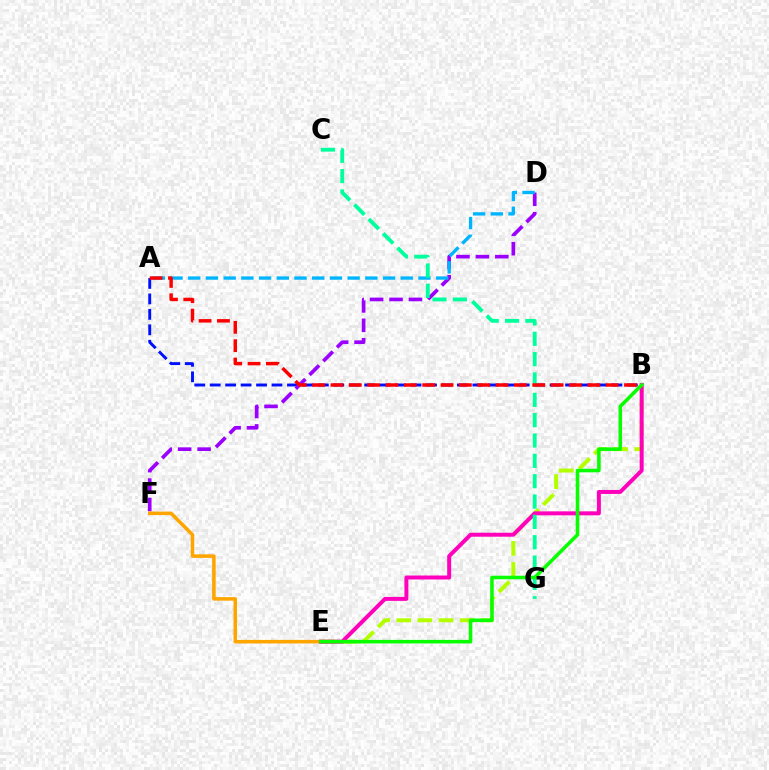{('A', 'B'): [{'color': '#0010ff', 'line_style': 'dashed', 'thickness': 2.1}, {'color': '#ff0000', 'line_style': 'dashed', 'thickness': 2.49}], ('B', 'E'): [{'color': '#b3ff00', 'line_style': 'dashed', 'thickness': 2.87}, {'color': '#ff00bd', 'line_style': 'solid', 'thickness': 2.86}, {'color': '#08ff00', 'line_style': 'solid', 'thickness': 2.55}], ('D', 'F'): [{'color': '#9b00ff', 'line_style': 'dashed', 'thickness': 2.64}], ('E', 'F'): [{'color': '#ffa500', 'line_style': 'solid', 'thickness': 2.55}], ('A', 'D'): [{'color': '#00b5ff', 'line_style': 'dashed', 'thickness': 2.41}], ('C', 'G'): [{'color': '#00ff9d', 'line_style': 'dashed', 'thickness': 2.76}]}